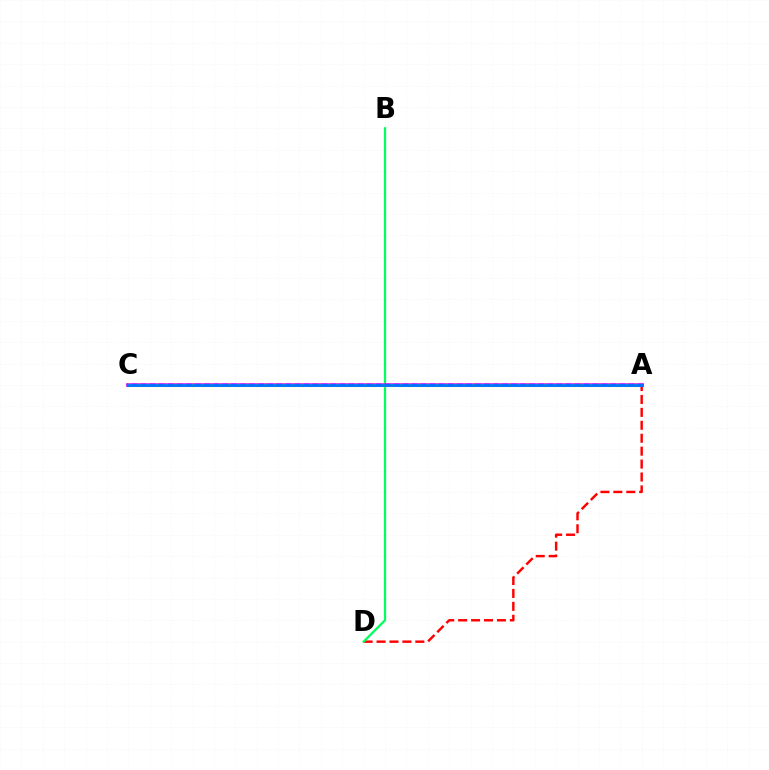{('A', 'D'): [{'color': '#ff0000', 'line_style': 'dashed', 'thickness': 1.76}], ('B', 'D'): [{'color': '#00ff5c', 'line_style': 'solid', 'thickness': 1.62}], ('A', 'C'): [{'color': '#b900ff', 'line_style': 'solid', 'thickness': 2.57}, {'color': '#d1ff00', 'line_style': 'dotted', 'thickness': 2.45}, {'color': '#0074ff', 'line_style': 'solid', 'thickness': 2.05}]}